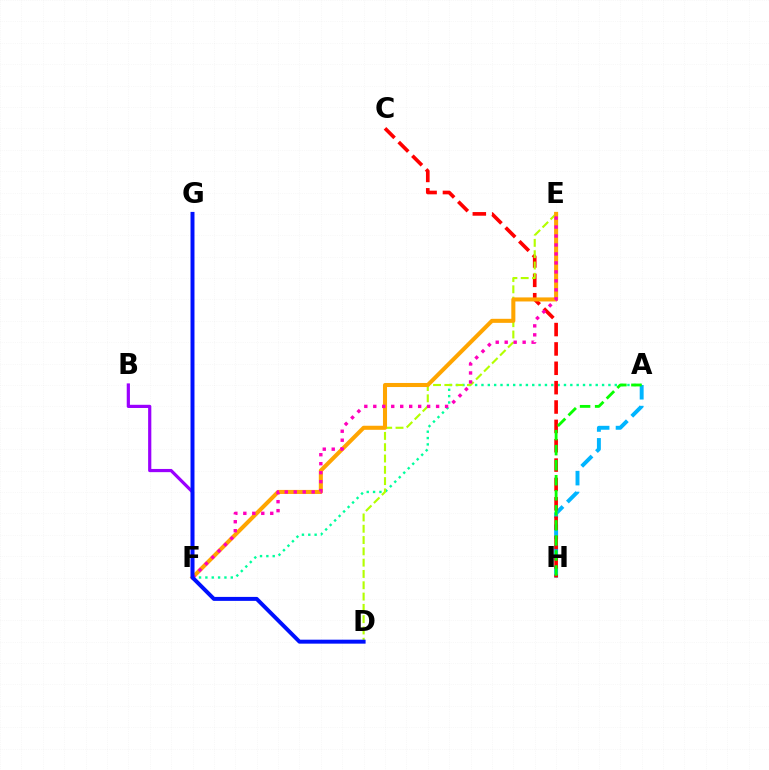{('B', 'F'): [{'color': '#9b00ff', 'line_style': 'solid', 'thickness': 2.3}], ('A', 'F'): [{'color': '#00ff9d', 'line_style': 'dotted', 'thickness': 1.72}], ('A', 'H'): [{'color': '#00b5ff', 'line_style': 'dashed', 'thickness': 2.83}, {'color': '#08ff00', 'line_style': 'dashed', 'thickness': 2.04}], ('C', 'H'): [{'color': '#ff0000', 'line_style': 'dashed', 'thickness': 2.63}], ('D', 'E'): [{'color': '#b3ff00', 'line_style': 'dashed', 'thickness': 1.54}], ('E', 'F'): [{'color': '#ffa500', 'line_style': 'solid', 'thickness': 2.92}, {'color': '#ff00bd', 'line_style': 'dotted', 'thickness': 2.44}], ('D', 'G'): [{'color': '#0010ff', 'line_style': 'solid', 'thickness': 2.85}]}